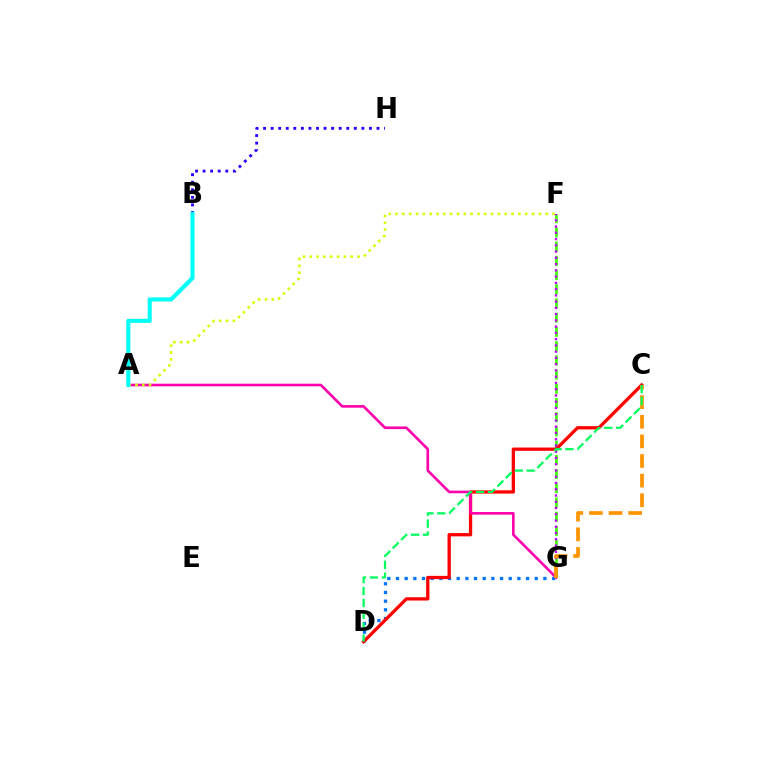{('F', 'G'): [{'color': '#3dff00', 'line_style': 'dashed', 'thickness': 1.93}, {'color': '#b900ff', 'line_style': 'dotted', 'thickness': 1.7}], ('D', 'G'): [{'color': '#0074ff', 'line_style': 'dotted', 'thickness': 2.36}], ('C', 'D'): [{'color': '#ff0000', 'line_style': 'solid', 'thickness': 2.36}, {'color': '#00ff5c', 'line_style': 'dashed', 'thickness': 1.62}], ('A', 'G'): [{'color': '#ff00ac', 'line_style': 'solid', 'thickness': 1.88}], ('A', 'F'): [{'color': '#d1ff00', 'line_style': 'dotted', 'thickness': 1.85}], ('C', 'G'): [{'color': '#ff9400', 'line_style': 'dashed', 'thickness': 2.66}], ('B', 'H'): [{'color': '#2500ff', 'line_style': 'dotted', 'thickness': 2.05}], ('A', 'B'): [{'color': '#00fff6', 'line_style': 'solid', 'thickness': 2.94}]}